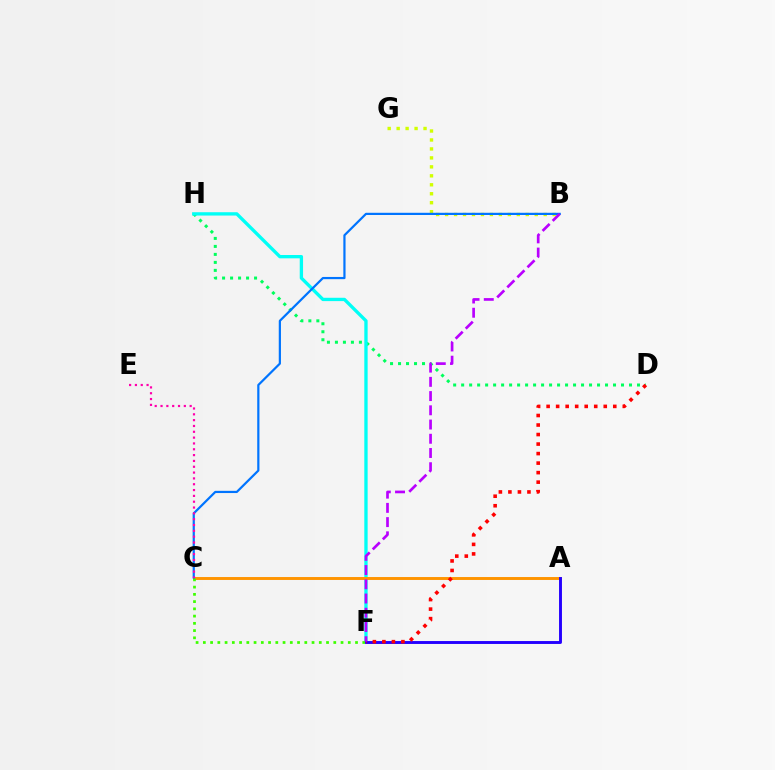{('D', 'H'): [{'color': '#00ff5c', 'line_style': 'dotted', 'thickness': 2.17}], ('F', 'H'): [{'color': '#00fff6', 'line_style': 'solid', 'thickness': 2.4}], ('A', 'C'): [{'color': '#ff9400', 'line_style': 'solid', 'thickness': 2.11}], ('C', 'F'): [{'color': '#3dff00', 'line_style': 'dotted', 'thickness': 1.97}], ('B', 'G'): [{'color': '#d1ff00', 'line_style': 'dotted', 'thickness': 2.44}], ('A', 'F'): [{'color': '#2500ff', 'line_style': 'solid', 'thickness': 2.09}], ('D', 'F'): [{'color': '#ff0000', 'line_style': 'dotted', 'thickness': 2.59}], ('B', 'C'): [{'color': '#0074ff', 'line_style': 'solid', 'thickness': 1.59}], ('C', 'E'): [{'color': '#ff00ac', 'line_style': 'dotted', 'thickness': 1.58}], ('B', 'F'): [{'color': '#b900ff', 'line_style': 'dashed', 'thickness': 1.93}]}